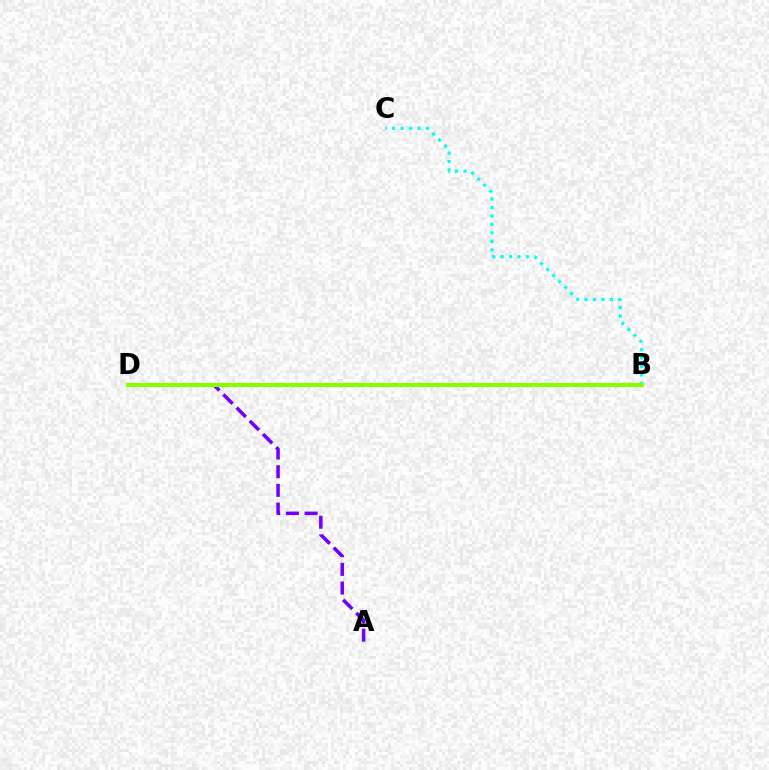{('A', 'D'): [{'color': '#7200ff', 'line_style': 'dashed', 'thickness': 2.54}], ('B', 'C'): [{'color': '#00fff6', 'line_style': 'dotted', 'thickness': 2.3}], ('B', 'D'): [{'color': '#ff0000', 'line_style': 'solid', 'thickness': 2.18}, {'color': '#84ff00', 'line_style': 'solid', 'thickness': 2.91}]}